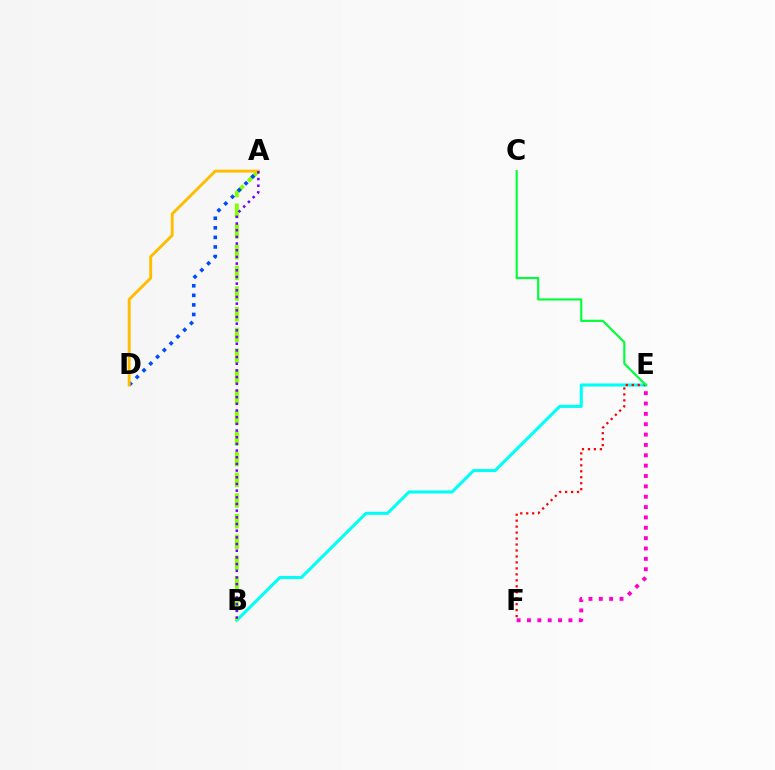{('B', 'E'): [{'color': '#00fff6', 'line_style': 'solid', 'thickness': 2.21}], ('A', 'B'): [{'color': '#84ff00', 'line_style': 'dashed', 'thickness': 2.81}, {'color': '#7200ff', 'line_style': 'dotted', 'thickness': 1.81}], ('E', 'F'): [{'color': '#ff00cf', 'line_style': 'dotted', 'thickness': 2.81}, {'color': '#ff0000', 'line_style': 'dotted', 'thickness': 1.62}], ('A', 'D'): [{'color': '#004bff', 'line_style': 'dotted', 'thickness': 2.6}, {'color': '#ffbd00', 'line_style': 'solid', 'thickness': 2.08}], ('C', 'E'): [{'color': '#00ff39', 'line_style': 'solid', 'thickness': 1.55}]}